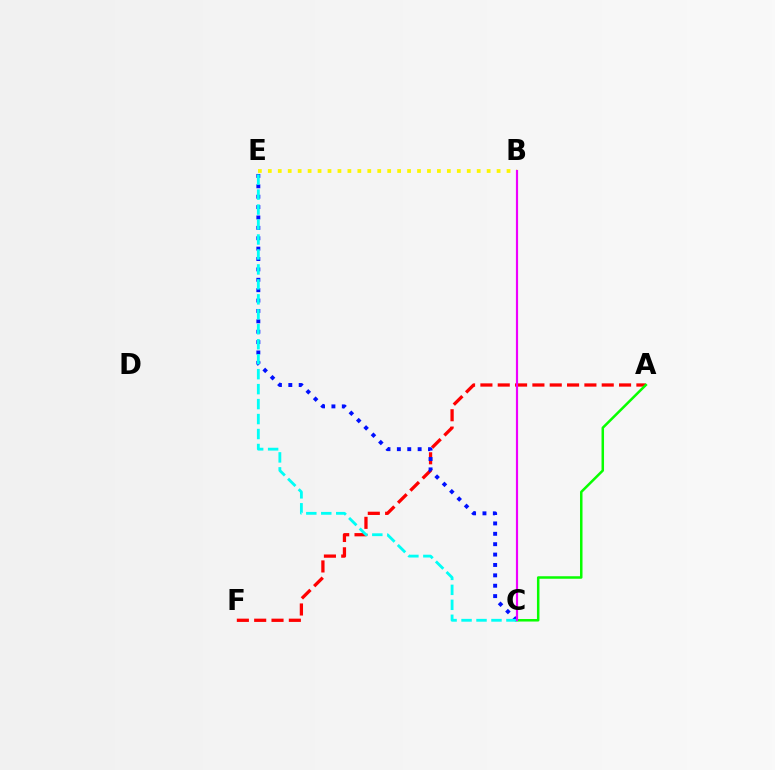{('A', 'F'): [{'color': '#ff0000', 'line_style': 'dashed', 'thickness': 2.35}], ('A', 'C'): [{'color': '#08ff00', 'line_style': 'solid', 'thickness': 1.81}], ('B', 'E'): [{'color': '#fcf500', 'line_style': 'dotted', 'thickness': 2.7}], ('C', 'E'): [{'color': '#0010ff', 'line_style': 'dotted', 'thickness': 2.82}, {'color': '#00fff6', 'line_style': 'dashed', 'thickness': 2.03}], ('B', 'C'): [{'color': '#ee00ff', 'line_style': 'solid', 'thickness': 1.57}]}